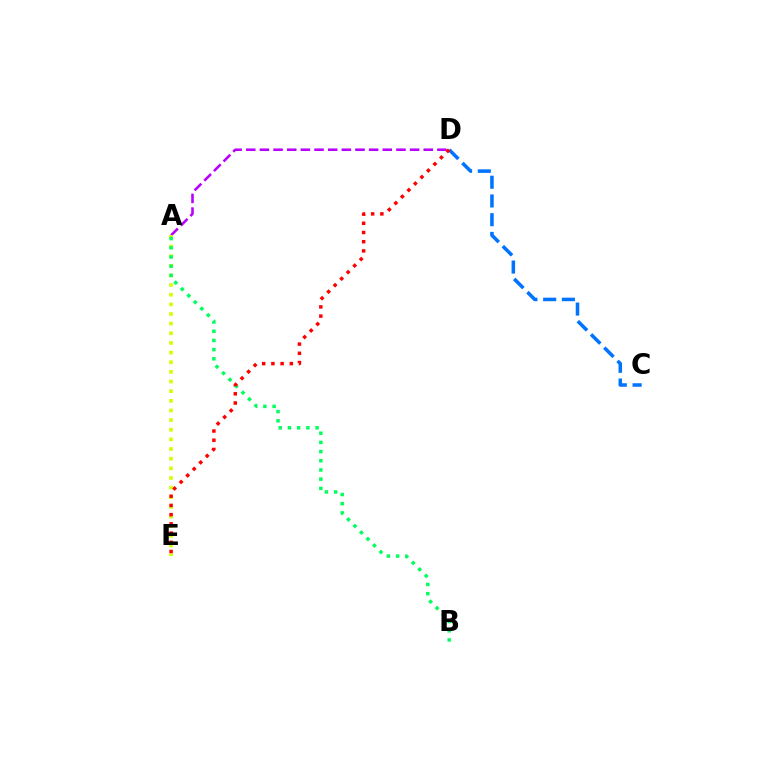{('A', 'D'): [{'color': '#b900ff', 'line_style': 'dashed', 'thickness': 1.85}], ('A', 'E'): [{'color': '#d1ff00', 'line_style': 'dotted', 'thickness': 2.62}], ('A', 'B'): [{'color': '#00ff5c', 'line_style': 'dotted', 'thickness': 2.5}], ('C', 'D'): [{'color': '#0074ff', 'line_style': 'dashed', 'thickness': 2.55}], ('D', 'E'): [{'color': '#ff0000', 'line_style': 'dotted', 'thickness': 2.5}]}